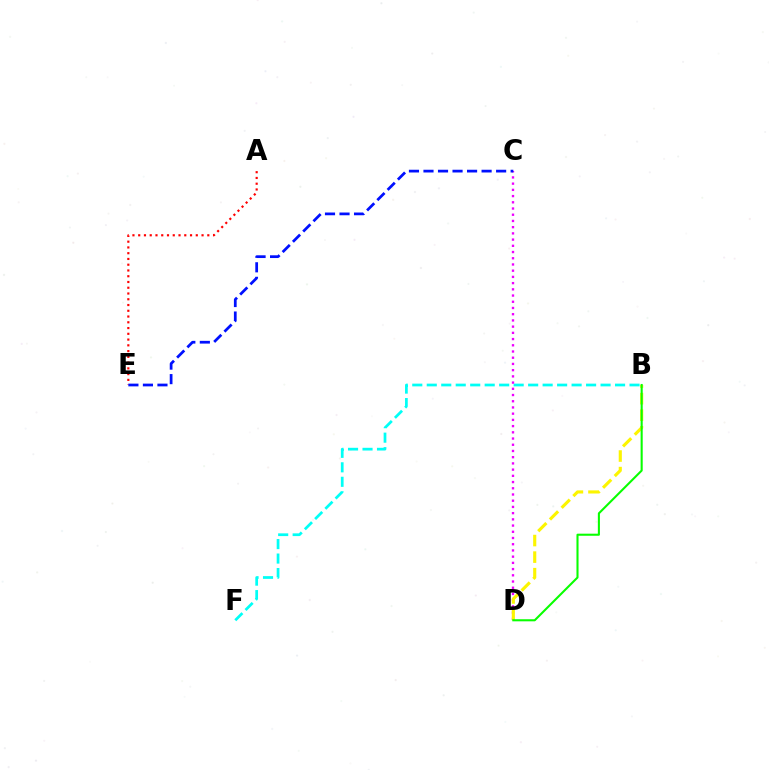{('B', 'F'): [{'color': '#00fff6', 'line_style': 'dashed', 'thickness': 1.97}], ('A', 'E'): [{'color': '#ff0000', 'line_style': 'dotted', 'thickness': 1.56}], ('C', 'D'): [{'color': '#ee00ff', 'line_style': 'dotted', 'thickness': 1.69}], ('C', 'E'): [{'color': '#0010ff', 'line_style': 'dashed', 'thickness': 1.97}], ('B', 'D'): [{'color': '#fcf500', 'line_style': 'dashed', 'thickness': 2.25}, {'color': '#08ff00', 'line_style': 'solid', 'thickness': 1.5}]}